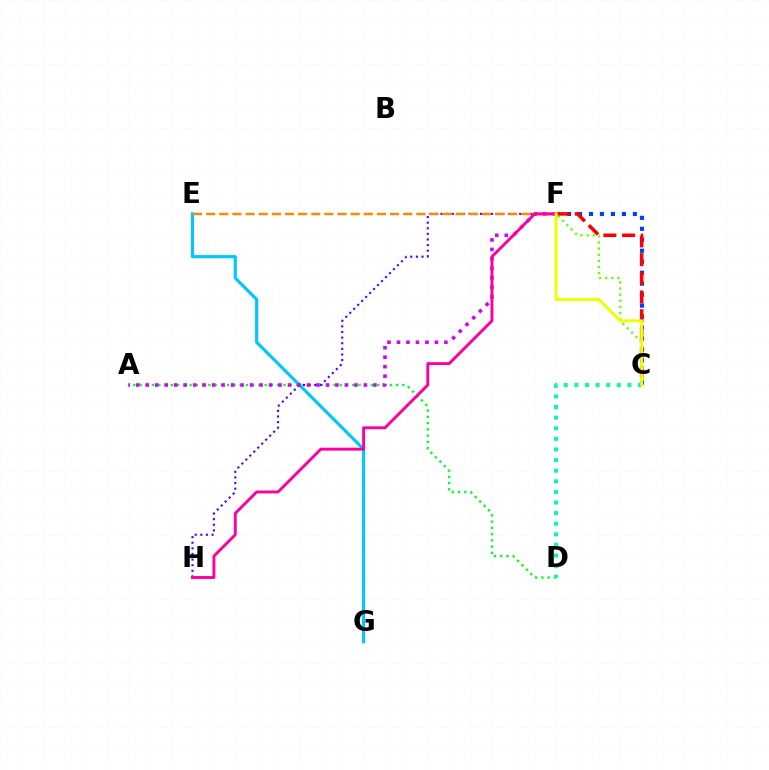{('E', 'G'): [{'color': '#00c7ff', 'line_style': 'solid', 'thickness': 2.27}], ('A', 'D'): [{'color': '#00ff27', 'line_style': 'dotted', 'thickness': 1.7}], ('C', 'F'): [{'color': '#003fff', 'line_style': 'dotted', 'thickness': 2.98}, {'color': '#ff0000', 'line_style': 'dashed', 'thickness': 2.54}, {'color': '#66ff00', 'line_style': 'dotted', 'thickness': 1.67}, {'color': '#eeff00', 'line_style': 'solid', 'thickness': 2.17}], ('F', 'H'): [{'color': '#4f00ff', 'line_style': 'dotted', 'thickness': 1.53}, {'color': '#ff00a0', 'line_style': 'solid', 'thickness': 2.1}], ('E', 'F'): [{'color': '#ff8800', 'line_style': 'dashed', 'thickness': 1.78}], ('A', 'F'): [{'color': '#d600ff', 'line_style': 'dotted', 'thickness': 2.58}], ('C', 'D'): [{'color': '#00ffaf', 'line_style': 'dotted', 'thickness': 2.88}]}